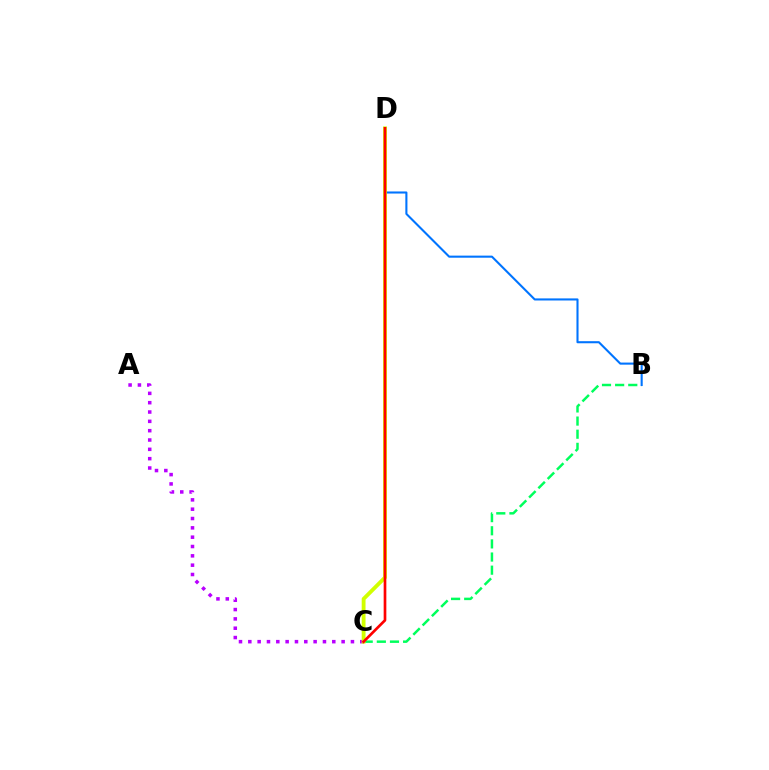{('B', 'C'): [{'color': '#00ff5c', 'line_style': 'dashed', 'thickness': 1.78}], ('A', 'C'): [{'color': '#b900ff', 'line_style': 'dotted', 'thickness': 2.53}], ('B', 'D'): [{'color': '#0074ff', 'line_style': 'solid', 'thickness': 1.5}], ('C', 'D'): [{'color': '#d1ff00', 'line_style': 'solid', 'thickness': 2.77}, {'color': '#ff0000', 'line_style': 'solid', 'thickness': 1.93}]}